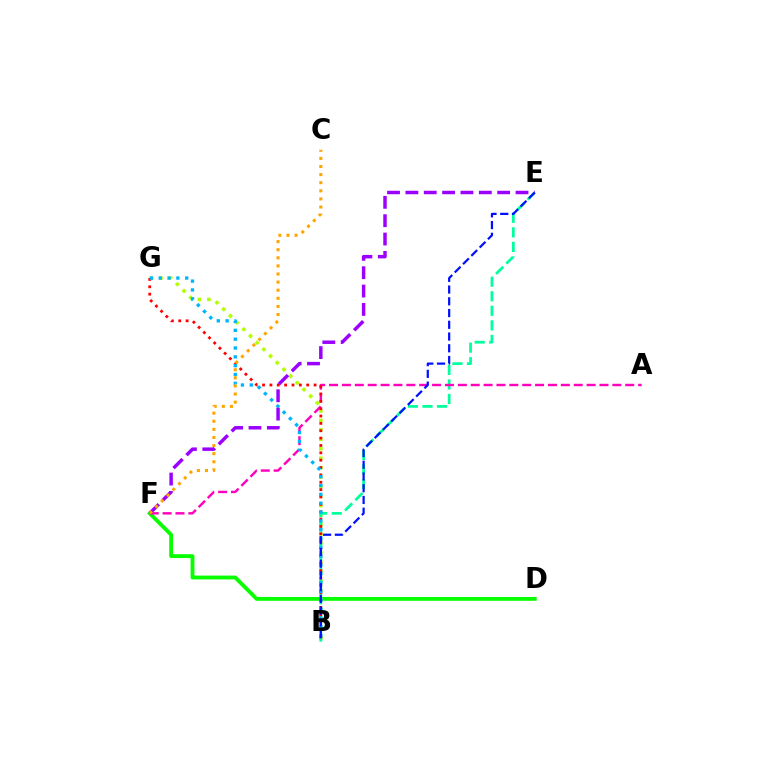{('B', 'G'): [{'color': '#b3ff00', 'line_style': 'dotted', 'thickness': 2.57}, {'color': '#ff0000', 'line_style': 'dotted', 'thickness': 2.0}, {'color': '#00b5ff', 'line_style': 'dotted', 'thickness': 2.4}], ('D', 'F'): [{'color': '#08ff00', 'line_style': 'solid', 'thickness': 2.75}], ('B', 'E'): [{'color': '#00ff9d', 'line_style': 'dashed', 'thickness': 1.98}, {'color': '#0010ff', 'line_style': 'dashed', 'thickness': 1.6}], ('A', 'F'): [{'color': '#ff00bd', 'line_style': 'dashed', 'thickness': 1.75}], ('E', 'F'): [{'color': '#9b00ff', 'line_style': 'dashed', 'thickness': 2.49}], ('C', 'F'): [{'color': '#ffa500', 'line_style': 'dotted', 'thickness': 2.2}]}